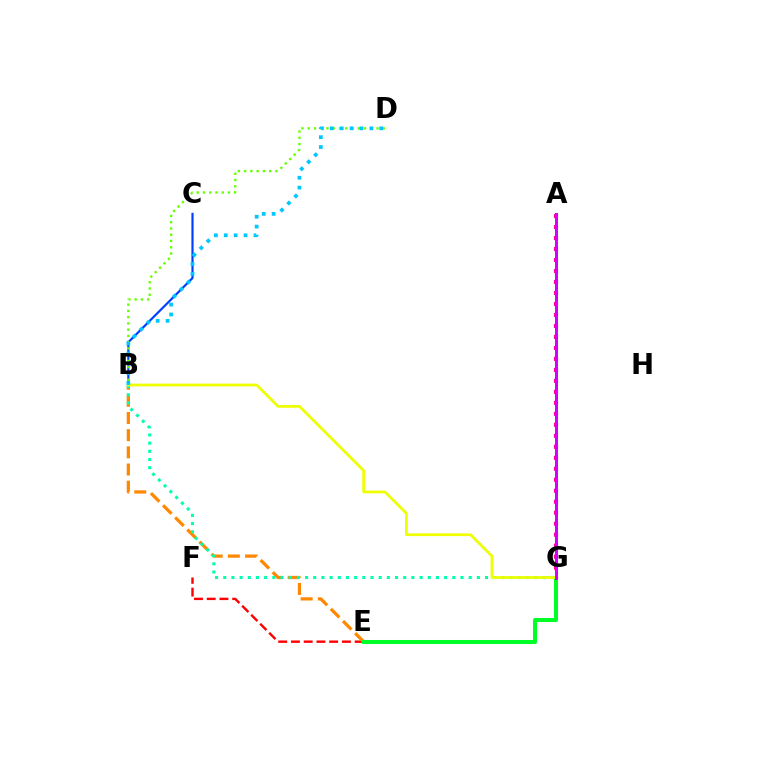{('E', 'F'): [{'color': '#ff0000', 'line_style': 'dashed', 'thickness': 1.73}], ('B', 'E'): [{'color': '#ff8800', 'line_style': 'dashed', 'thickness': 2.33}], ('B', 'C'): [{'color': '#003fff', 'line_style': 'solid', 'thickness': 1.56}], ('A', 'G'): [{'color': '#4f00ff', 'line_style': 'solid', 'thickness': 1.83}, {'color': '#ff00a0', 'line_style': 'dotted', 'thickness': 2.99}, {'color': '#d600ff', 'line_style': 'solid', 'thickness': 2.13}], ('B', 'G'): [{'color': '#00ffaf', 'line_style': 'dotted', 'thickness': 2.22}, {'color': '#eeff00', 'line_style': 'solid', 'thickness': 1.96}], ('B', 'D'): [{'color': '#66ff00', 'line_style': 'dotted', 'thickness': 1.7}, {'color': '#00c7ff', 'line_style': 'dotted', 'thickness': 2.69}], ('E', 'G'): [{'color': '#00ff27', 'line_style': 'solid', 'thickness': 2.9}]}